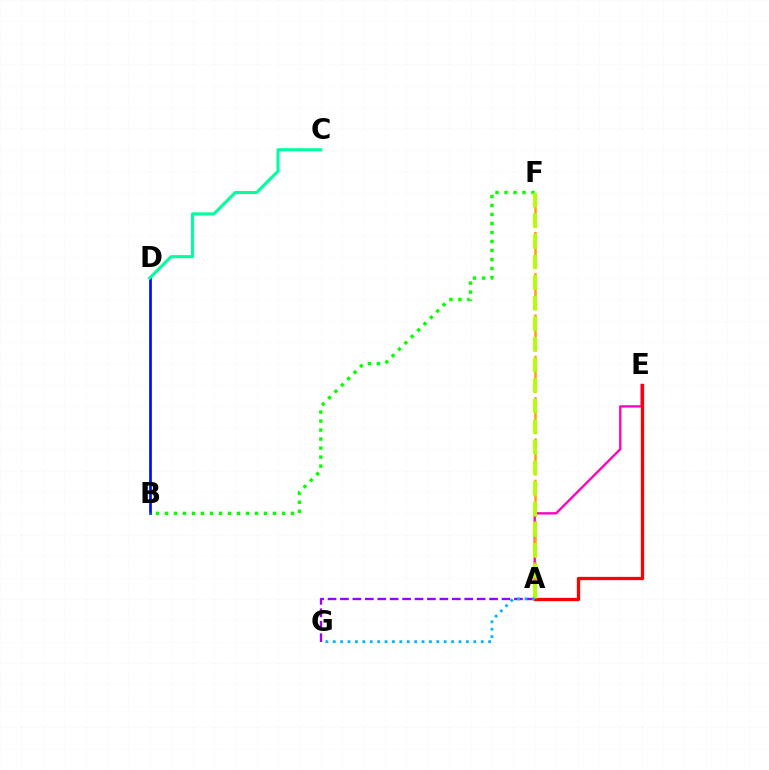{('A', 'G'): [{'color': '#9b00ff', 'line_style': 'dashed', 'thickness': 1.69}, {'color': '#00b5ff', 'line_style': 'dotted', 'thickness': 2.01}], ('A', 'E'): [{'color': '#ff00bd', 'line_style': 'solid', 'thickness': 1.67}, {'color': '#ff0000', 'line_style': 'solid', 'thickness': 2.36}], ('B', 'D'): [{'color': '#0010ff', 'line_style': 'solid', 'thickness': 1.96}], ('A', 'F'): [{'color': '#ffa500', 'line_style': 'dashed', 'thickness': 1.87}, {'color': '#b3ff00', 'line_style': 'dashed', 'thickness': 2.8}], ('B', 'F'): [{'color': '#08ff00', 'line_style': 'dotted', 'thickness': 2.45}], ('C', 'D'): [{'color': '#00ff9d', 'line_style': 'solid', 'thickness': 2.22}]}